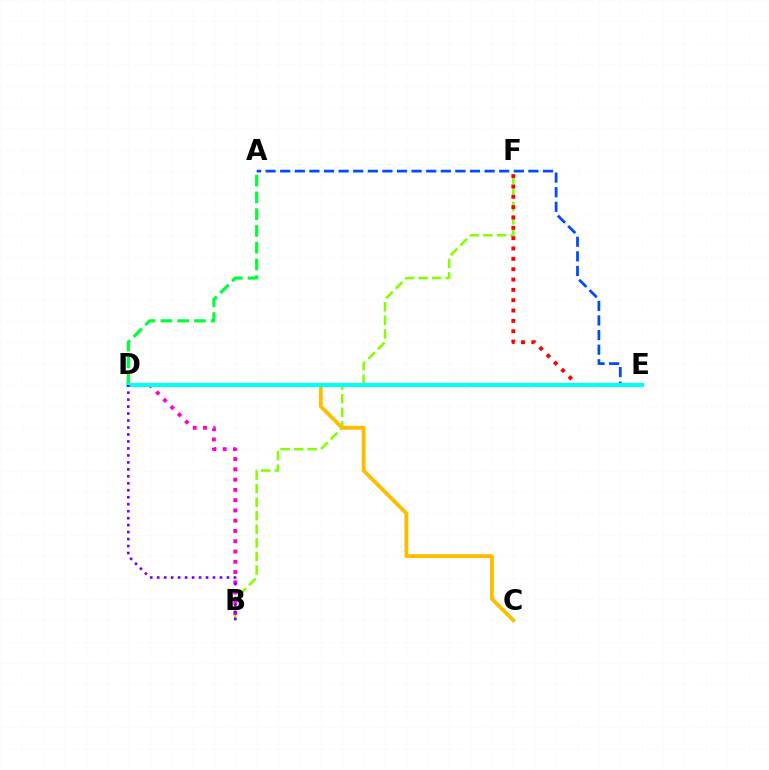{('B', 'F'): [{'color': '#84ff00', 'line_style': 'dashed', 'thickness': 1.84}], ('C', 'D'): [{'color': '#ffbd00', 'line_style': 'solid', 'thickness': 2.77}], ('A', 'D'): [{'color': '#00ff39', 'line_style': 'dashed', 'thickness': 2.28}], ('E', 'F'): [{'color': '#ff0000', 'line_style': 'dotted', 'thickness': 2.81}], ('B', 'D'): [{'color': '#ff00cf', 'line_style': 'dotted', 'thickness': 2.79}, {'color': '#7200ff', 'line_style': 'dotted', 'thickness': 1.89}], ('A', 'E'): [{'color': '#004bff', 'line_style': 'dashed', 'thickness': 1.98}], ('D', 'E'): [{'color': '#00fff6', 'line_style': 'solid', 'thickness': 2.95}]}